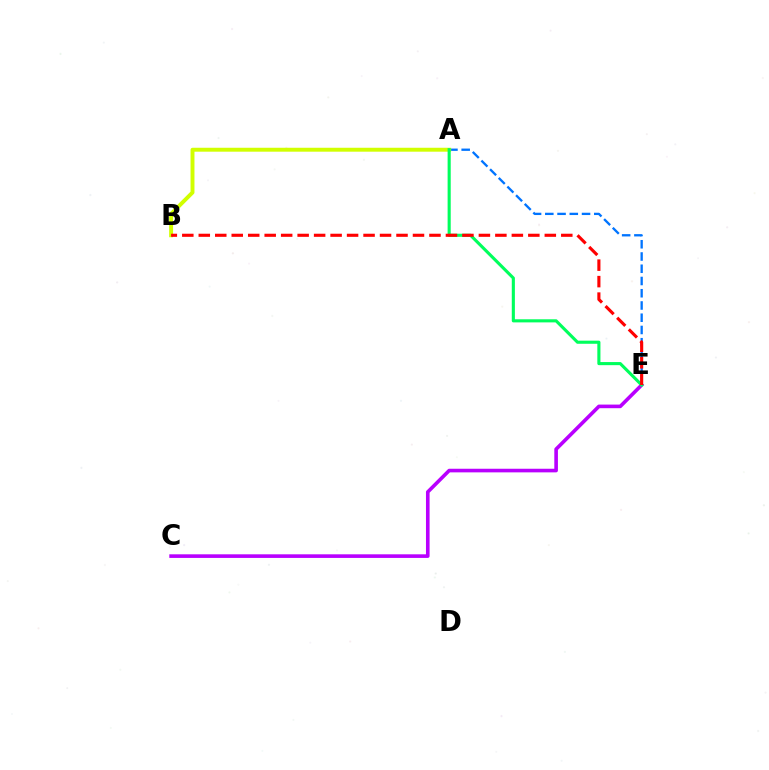{('A', 'E'): [{'color': '#0074ff', 'line_style': 'dashed', 'thickness': 1.66}, {'color': '#00ff5c', 'line_style': 'solid', 'thickness': 2.24}], ('C', 'E'): [{'color': '#b900ff', 'line_style': 'solid', 'thickness': 2.6}], ('A', 'B'): [{'color': '#d1ff00', 'line_style': 'solid', 'thickness': 2.83}], ('B', 'E'): [{'color': '#ff0000', 'line_style': 'dashed', 'thickness': 2.24}]}